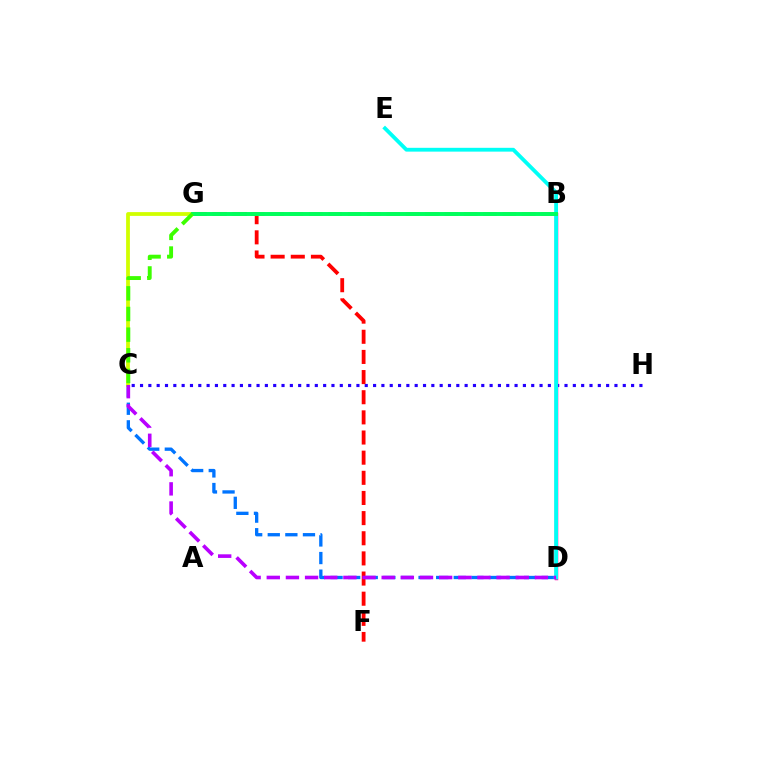{('C', 'H'): [{'color': '#2500ff', 'line_style': 'dotted', 'thickness': 2.26}], ('F', 'G'): [{'color': '#ff0000', 'line_style': 'dashed', 'thickness': 2.74}], ('C', 'D'): [{'color': '#0074ff', 'line_style': 'dashed', 'thickness': 2.39}, {'color': '#b900ff', 'line_style': 'dashed', 'thickness': 2.6}], ('B', 'D'): [{'color': '#ff00ac', 'line_style': 'solid', 'thickness': 2.5}], ('C', 'G'): [{'color': '#d1ff00', 'line_style': 'solid', 'thickness': 2.72}, {'color': '#3dff00', 'line_style': 'dashed', 'thickness': 2.8}], ('B', 'G'): [{'color': '#ff9400', 'line_style': 'dashed', 'thickness': 2.63}, {'color': '#00ff5c', 'line_style': 'solid', 'thickness': 2.83}], ('D', 'E'): [{'color': '#00fff6', 'line_style': 'solid', 'thickness': 2.74}]}